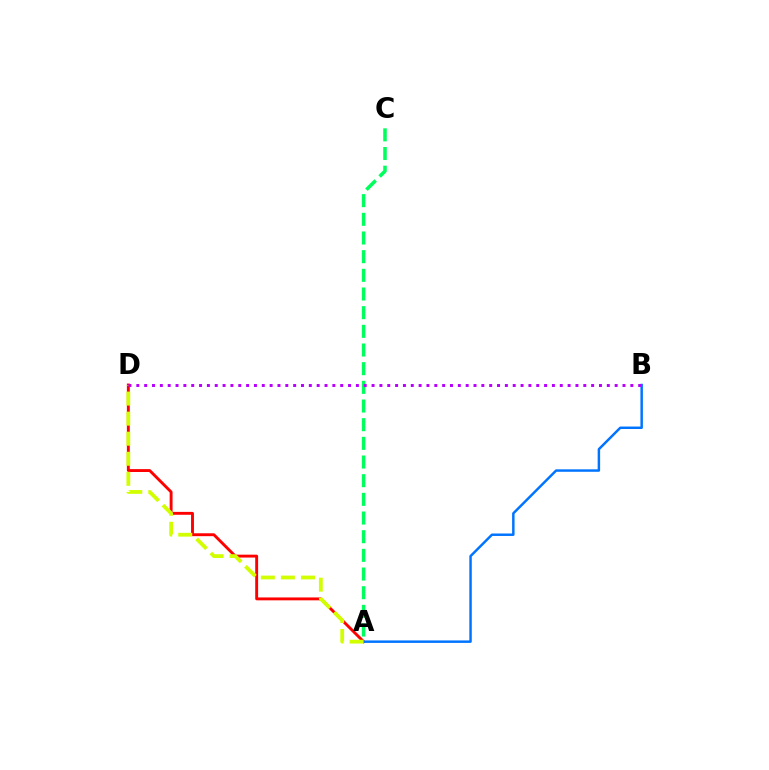{('A', 'C'): [{'color': '#00ff5c', 'line_style': 'dashed', 'thickness': 2.54}], ('A', 'D'): [{'color': '#ff0000', 'line_style': 'solid', 'thickness': 2.08}, {'color': '#d1ff00', 'line_style': 'dashed', 'thickness': 2.73}], ('A', 'B'): [{'color': '#0074ff', 'line_style': 'solid', 'thickness': 1.78}], ('B', 'D'): [{'color': '#b900ff', 'line_style': 'dotted', 'thickness': 2.13}]}